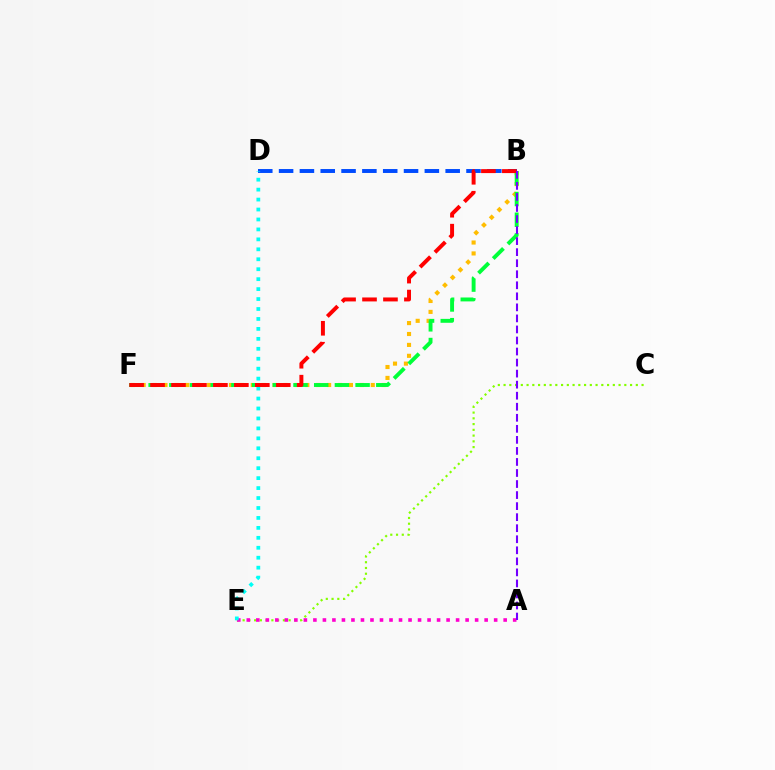{('B', 'D'): [{'color': '#004bff', 'line_style': 'dashed', 'thickness': 2.83}], ('B', 'F'): [{'color': '#ffbd00', 'line_style': 'dotted', 'thickness': 2.96}, {'color': '#00ff39', 'line_style': 'dashed', 'thickness': 2.81}, {'color': '#ff0000', 'line_style': 'dashed', 'thickness': 2.85}], ('C', 'E'): [{'color': '#84ff00', 'line_style': 'dotted', 'thickness': 1.56}], ('A', 'E'): [{'color': '#ff00cf', 'line_style': 'dotted', 'thickness': 2.58}], ('D', 'E'): [{'color': '#00fff6', 'line_style': 'dotted', 'thickness': 2.7}], ('A', 'B'): [{'color': '#7200ff', 'line_style': 'dashed', 'thickness': 1.5}]}